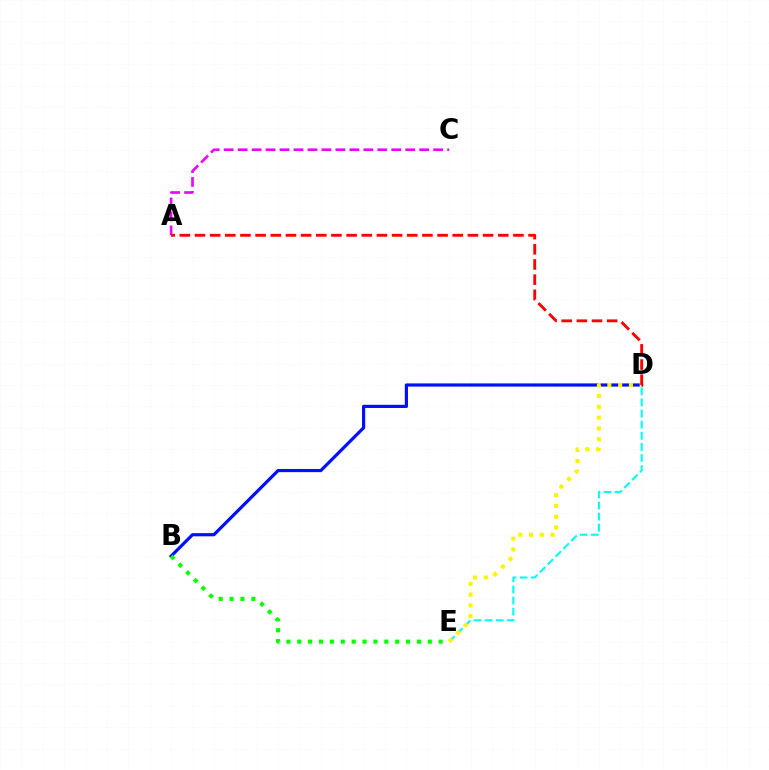{('A', 'C'): [{'color': '#ee00ff', 'line_style': 'dashed', 'thickness': 1.9}], ('B', 'D'): [{'color': '#0010ff', 'line_style': 'solid', 'thickness': 2.29}], ('D', 'E'): [{'color': '#00fff6', 'line_style': 'dashed', 'thickness': 1.51}, {'color': '#fcf500', 'line_style': 'dotted', 'thickness': 2.93}], ('B', 'E'): [{'color': '#08ff00', 'line_style': 'dotted', 'thickness': 2.96}], ('A', 'D'): [{'color': '#ff0000', 'line_style': 'dashed', 'thickness': 2.06}]}